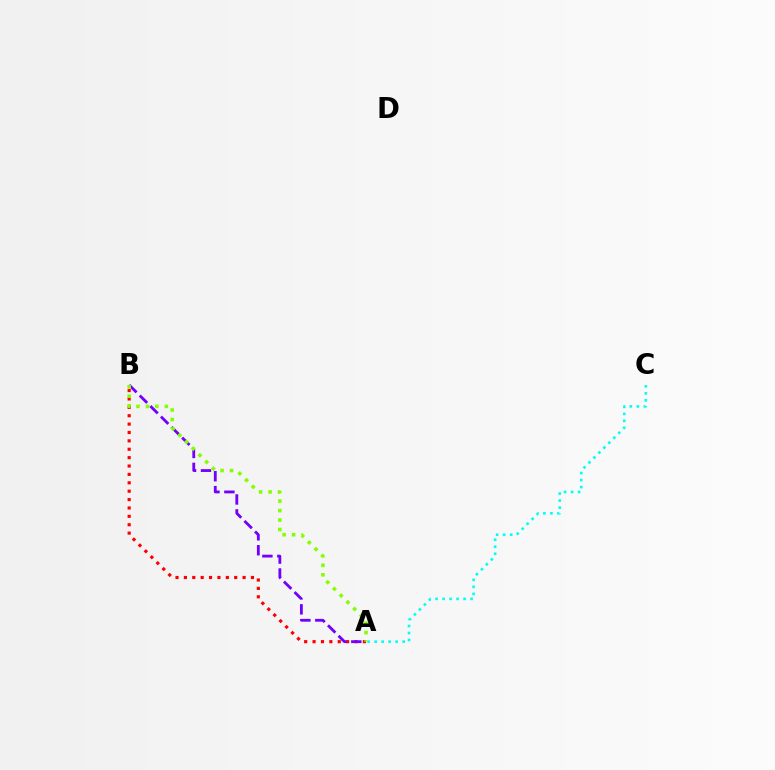{('A', 'B'): [{'color': '#ff0000', 'line_style': 'dotted', 'thickness': 2.28}, {'color': '#7200ff', 'line_style': 'dashed', 'thickness': 2.03}, {'color': '#84ff00', 'line_style': 'dotted', 'thickness': 2.57}], ('A', 'C'): [{'color': '#00fff6', 'line_style': 'dotted', 'thickness': 1.9}]}